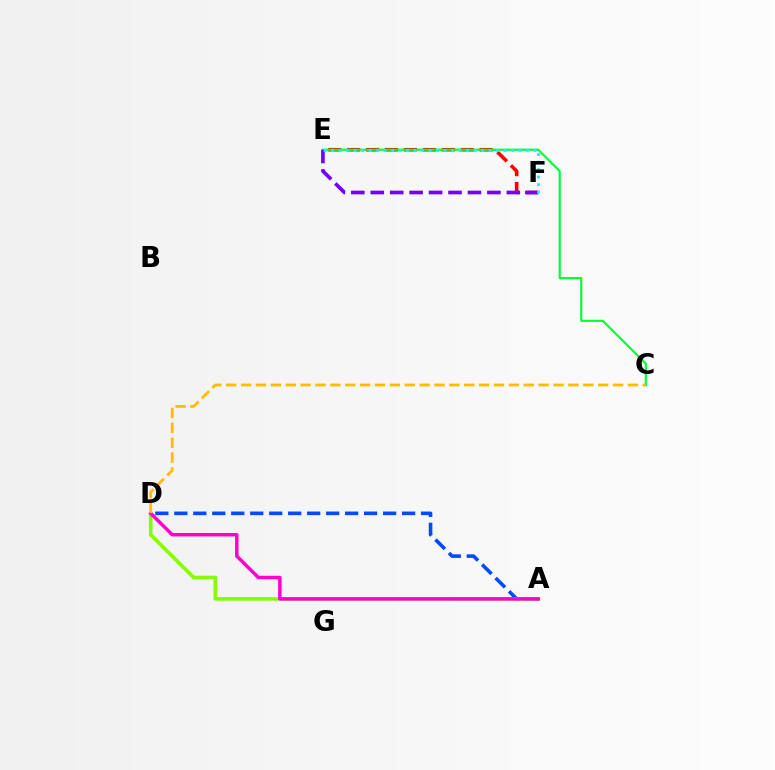{('E', 'F'): [{'color': '#ff0000', 'line_style': 'dashed', 'thickness': 2.57}, {'color': '#7200ff', 'line_style': 'dashed', 'thickness': 2.64}, {'color': '#00fff6', 'line_style': 'dotted', 'thickness': 2.04}], ('A', 'D'): [{'color': '#004bff', 'line_style': 'dashed', 'thickness': 2.58}, {'color': '#84ff00', 'line_style': 'solid', 'thickness': 2.61}, {'color': '#ff00cf', 'line_style': 'solid', 'thickness': 2.49}], ('C', 'E'): [{'color': '#00ff39', 'line_style': 'solid', 'thickness': 1.56}], ('C', 'D'): [{'color': '#ffbd00', 'line_style': 'dashed', 'thickness': 2.02}]}